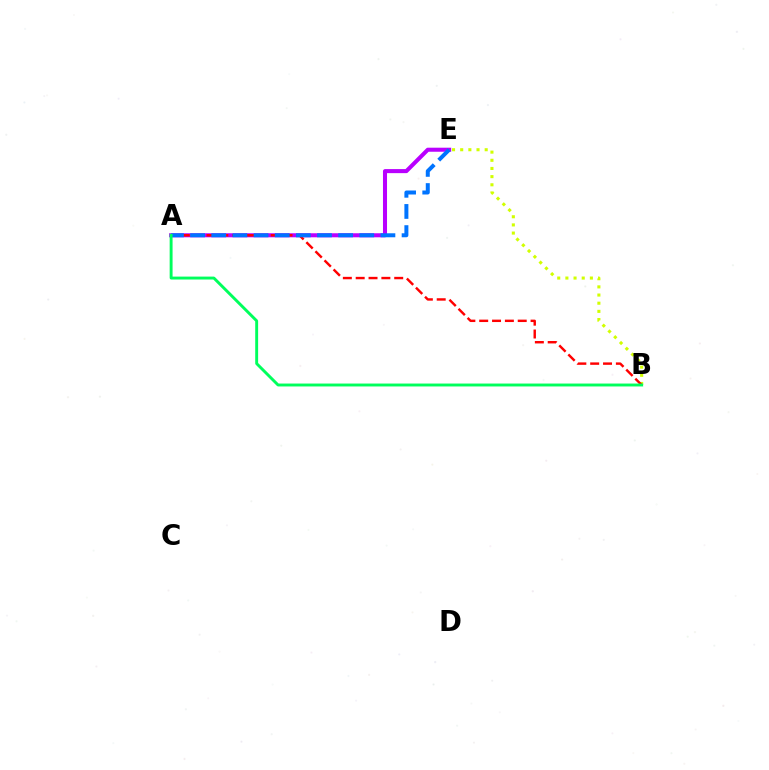{('A', 'E'): [{'color': '#b900ff', 'line_style': 'solid', 'thickness': 2.91}, {'color': '#0074ff', 'line_style': 'dashed', 'thickness': 2.87}], ('B', 'E'): [{'color': '#d1ff00', 'line_style': 'dotted', 'thickness': 2.22}], ('A', 'B'): [{'color': '#ff0000', 'line_style': 'dashed', 'thickness': 1.74}, {'color': '#00ff5c', 'line_style': 'solid', 'thickness': 2.09}]}